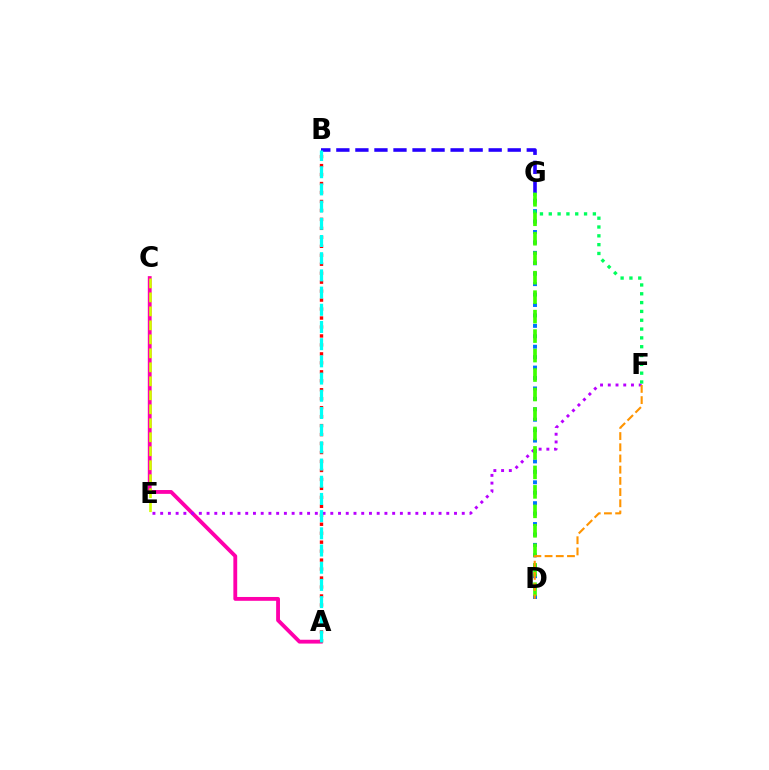{('A', 'C'): [{'color': '#ff00ac', 'line_style': 'solid', 'thickness': 2.76}], ('A', 'B'): [{'color': '#ff0000', 'line_style': 'dotted', 'thickness': 2.44}, {'color': '#00fff6', 'line_style': 'dashed', 'thickness': 2.34}], ('D', 'G'): [{'color': '#0074ff', 'line_style': 'dotted', 'thickness': 2.83}, {'color': '#3dff00', 'line_style': 'dashed', 'thickness': 2.65}], ('E', 'F'): [{'color': '#b900ff', 'line_style': 'dotted', 'thickness': 2.1}], ('B', 'G'): [{'color': '#2500ff', 'line_style': 'dashed', 'thickness': 2.59}], ('F', 'G'): [{'color': '#00ff5c', 'line_style': 'dotted', 'thickness': 2.4}], ('D', 'F'): [{'color': '#ff9400', 'line_style': 'dashed', 'thickness': 1.52}], ('C', 'E'): [{'color': '#d1ff00', 'line_style': 'dashed', 'thickness': 1.9}]}